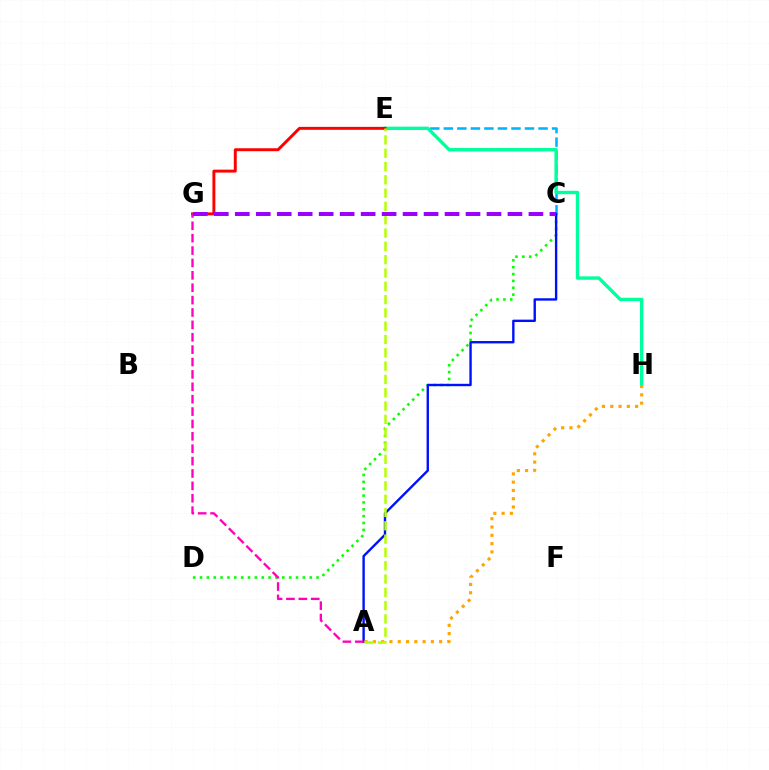{('C', 'D'): [{'color': '#08ff00', 'line_style': 'dotted', 'thickness': 1.86}], ('C', 'E'): [{'color': '#00b5ff', 'line_style': 'dashed', 'thickness': 1.84}], ('A', 'C'): [{'color': '#0010ff', 'line_style': 'solid', 'thickness': 1.72}], ('E', 'H'): [{'color': '#00ff9d', 'line_style': 'solid', 'thickness': 2.44}], ('E', 'G'): [{'color': '#ff0000', 'line_style': 'solid', 'thickness': 2.12}], ('A', 'H'): [{'color': '#ffa500', 'line_style': 'dotted', 'thickness': 2.25}], ('A', 'G'): [{'color': '#ff00bd', 'line_style': 'dashed', 'thickness': 1.68}], ('A', 'E'): [{'color': '#b3ff00', 'line_style': 'dashed', 'thickness': 1.81}], ('C', 'G'): [{'color': '#9b00ff', 'line_style': 'dashed', 'thickness': 2.85}]}